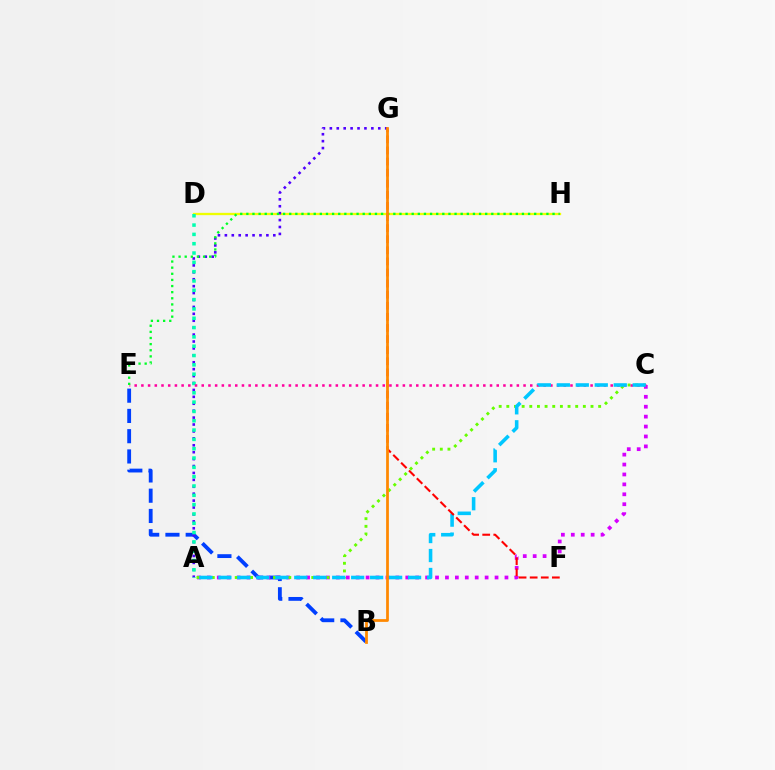{('D', 'H'): [{'color': '#eeff00', 'line_style': 'solid', 'thickness': 1.67}], ('B', 'E'): [{'color': '#003fff', 'line_style': 'dashed', 'thickness': 2.75}], ('A', 'C'): [{'color': '#d600ff', 'line_style': 'dotted', 'thickness': 2.7}, {'color': '#66ff00', 'line_style': 'dotted', 'thickness': 2.08}, {'color': '#00c7ff', 'line_style': 'dashed', 'thickness': 2.58}], ('A', 'G'): [{'color': '#4f00ff', 'line_style': 'dotted', 'thickness': 1.88}], ('A', 'D'): [{'color': '#00ffaf', 'line_style': 'dotted', 'thickness': 2.53}], ('C', 'E'): [{'color': '#ff00a0', 'line_style': 'dotted', 'thickness': 1.82}], ('E', 'H'): [{'color': '#00ff27', 'line_style': 'dotted', 'thickness': 1.66}], ('F', 'G'): [{'color': '#ff0000', 'line_style': 'dashed', 'thickness': 1.51}], ('B', 'G'): [{'color': '#ff8800', 'line_style': 'solid', 'thickness': 1.98}]}